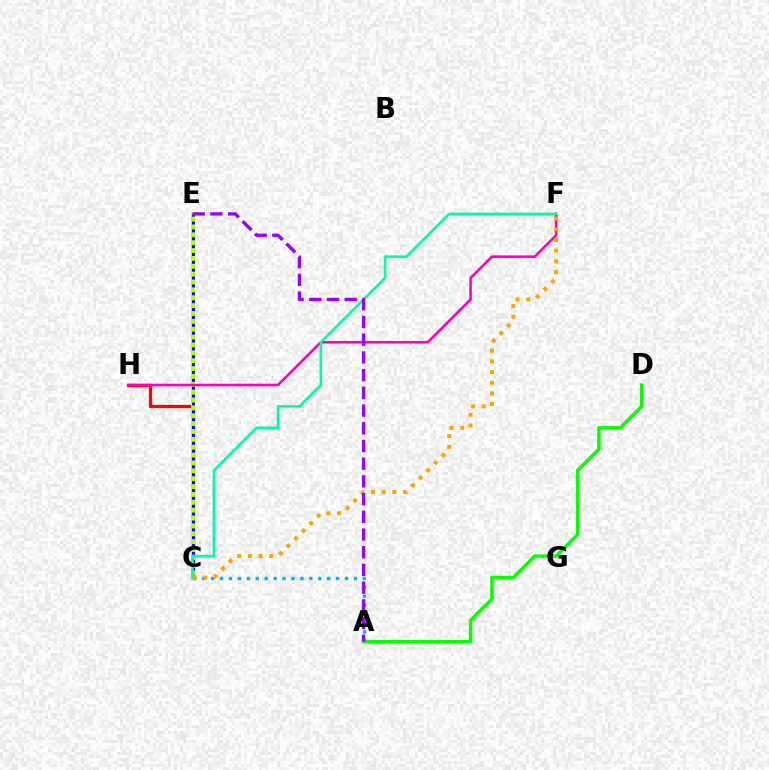{('C', 'H'): [{'color': '#ff0000', 'line_style': 'solid', 'thickness': 2.36}], ('C', 'E'): [{'color': '#b3ff00', 'line_style': 'solid', 'thickness': 2.86}, {'color': '#0010ff', 'line_style': 'dotted', 'thickness': 2.14}], ('F', 'H'): [{'color': '#ff00bd', 'line_style': 'solid', 'thickness': 1.85}], ('A', 'C'): [{'color': '#00b5ff', 'line_style': 'dotted', 'thickness': 2.42}], ('A', 'D'): [{'color': '#08ff00', 'line_style': 'solid', 'thickness': 2.46}], ('C', 'F'): [{'color': '#ffa500', 'line_style': 'dotted', 'thickness': 2.91}, {'color': '#00ff9d', 'line_style': 'solid', 'thickness': 1.89}], ('A', 'E'): [{'color': '#9b00ff', 'line_style': 'dashed', 'thickness': 2.41}]}